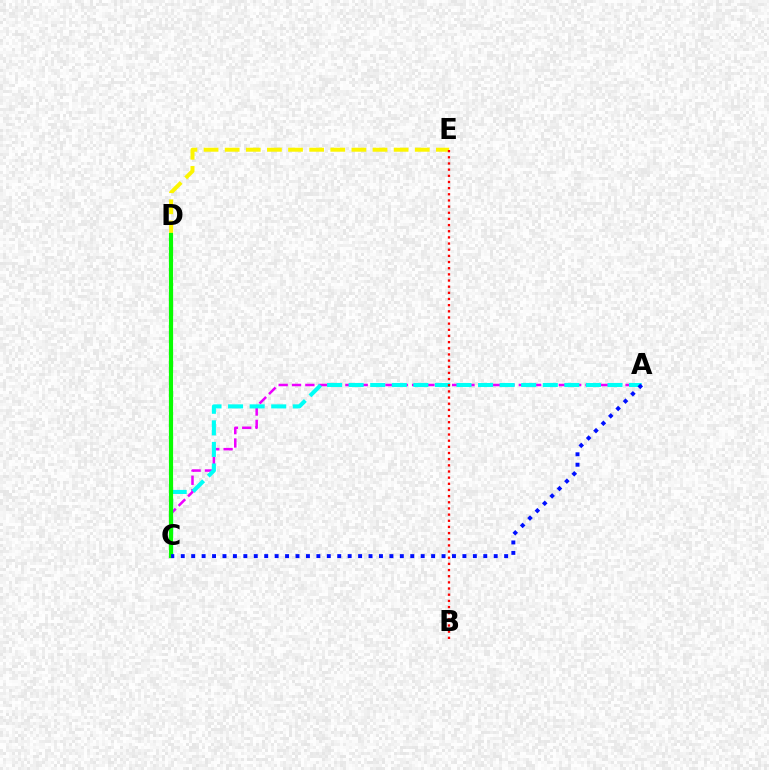{('D', 'E'): [{'color': '#fcf500', 'line_style': 'dashed', 'thickness': 2.87}], ('A', 'C'): [{'color': '#ee00ff', 'line_style': 'dashed', 'thickness': 1.81}, {'color': '#00fff6', 'line_style': 'dashed', 'thickness': 2.93}, {'color': '#0010ff', 'line_style': 'dotted', 'thickness': 2.83}], ('C', 'D'): [{'color': '#08ff00', 'line_style': 'solid', 'thickness': 2.99}], ('B', 'E'): [{'color': '#ff0000', 'line_style': 'dotted', 'thickness': 1.67}]}